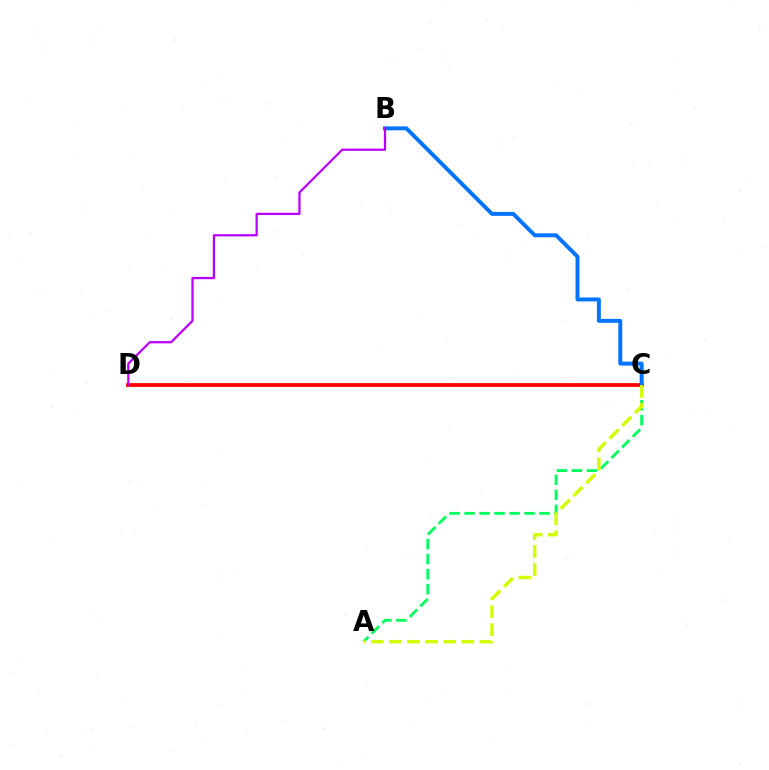{('C', 'D'): [{'color': '#ff0000', 'line_style': 'solid', 'thickness': 2.7}], ('A', 'C'): [{'color': '#00ff5c', 'line_style': 'dashed', 'thickness': 2.04}, {'color': '#d1ff00', 'line_style': 'dashed', 'thickness': 2.46}], ('B', 'C'): [{'color': '#0074ff', 'line_style': 'solid', 'thickness': 2.83}], ('B', 'D'): [{'color': '#b900ff', 'line_style': 'solid', 'thickness': 1.64}]}